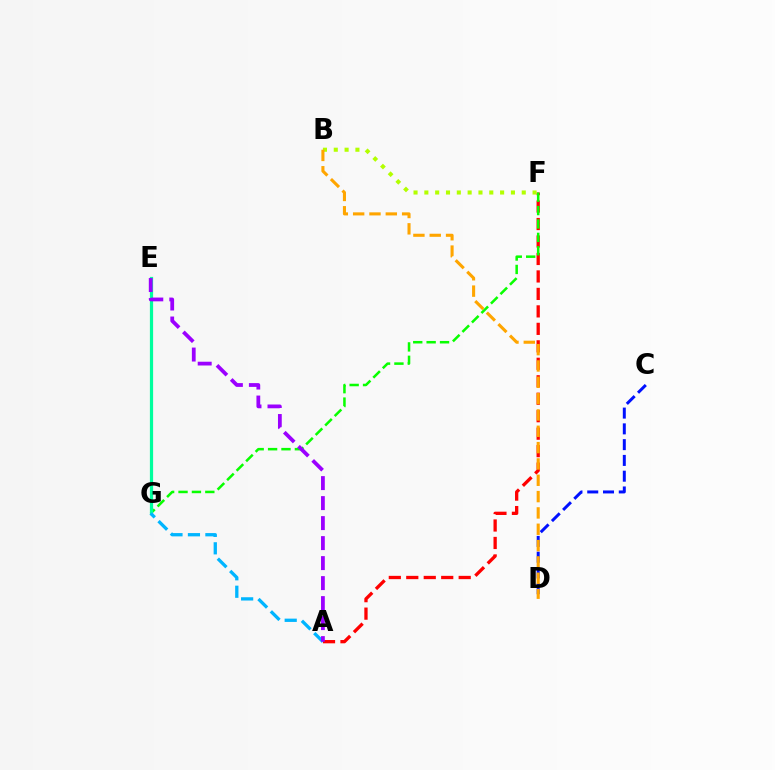{('A', 'F'): [{'color': '#ff0000', 'line_style': 'dashed', 'thickness': 2.37}], ('E', 'G'): [{'color': '#ff00bd', 'line_style': 'dotted', 'thickness': 2.12}, {'color': '#00ff9d', 'line_style': 'solid', 'thickness': 2.3}], ('C', 'D'): [{'color': '#0010ff', 'line_style': 'dashed', 'thickness': 2.14}], ('F', 'G'): [{'color': '#08ff00', 'line_style': 'dashed', 'thickness': 1.82}], ('B', 'F'): [{'color': '#b3ff00', 'line_style': 'dotted', 'thickness': 2.94}], ('B', 'D'): [{'color': '#ffa500', 'line_style': 'dashed', 'thickness': 2.22}], ('A', 'G'): [{'color': '#00b5ff', 'line_style': 'dashed', 'thickness': 2.37}], ('A', 'E'): [{'color': '#9b00ff', 'line_style': 'dashed', 'thickness': 2.72}]}